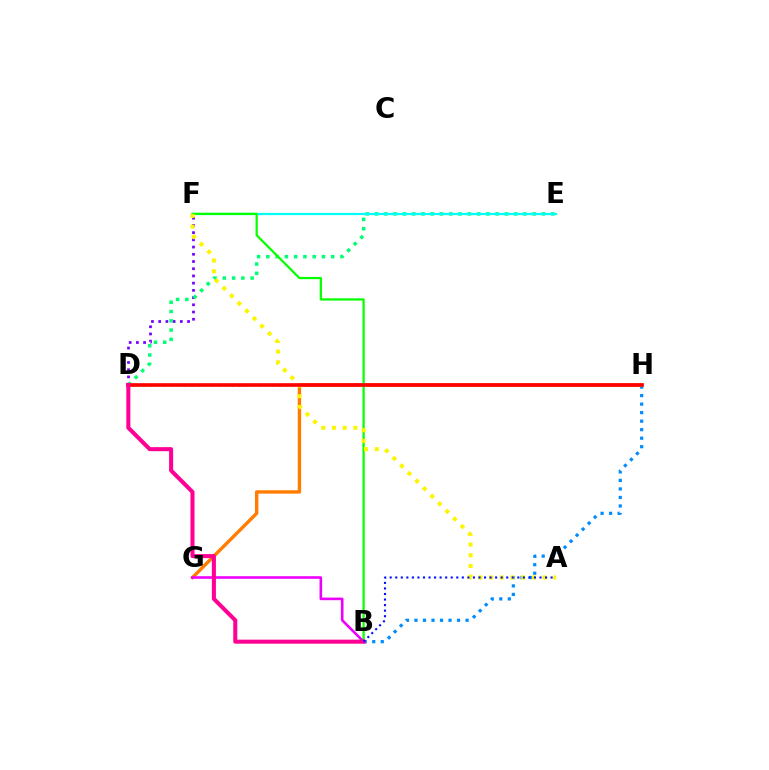{('G', 'H'): [{'color': '#ff7c00', 'line_style': 'solid', 'thickness': 2.43}], ('D', 'F'): [{'color': '#7200ff', 'line_style': 'dotted', 'thickness': 1.96}], ('B', 'H'): [{'color': '#008cff', 'line_style': 'dotted', 'thickness': 2.31}], ('D', 'E'): [{'color': '#00ff74', 'line_style': 'dotted', 'thickness': 2.52}], ('D', 'H'): [{'color': '#84ff00', 'line_style': 'dotted', 'thickness': 1.85}, {'color': '#ff0000', 'line_style': 'solid', 'thickness': 2.62}], ('E', 'F'): [{'color': '#00fff6', 'line_style': 'solid', 'thickness': 1.61}], ('B', 'F'): [{'color': '#08ff00', 'line_style': 'solid', 'thickness': 1.62}], ('B', 'G'): [{'color': '#ee00ff', 'line_style': 'solid', 'thickness': 1.87}], ('A', 'F'): [{'color': '#fcf500', 'line_style': 'dotted', 'thickness': 2.91}], ('B', 'D'): [{'color': '#ff0094', 'line_style': 'solid', 'thickness': 2.91}], ('A', 'B'): [{'color': '#0010ff', 'line_style': 'dotted', 'thickness': 1.51}]}